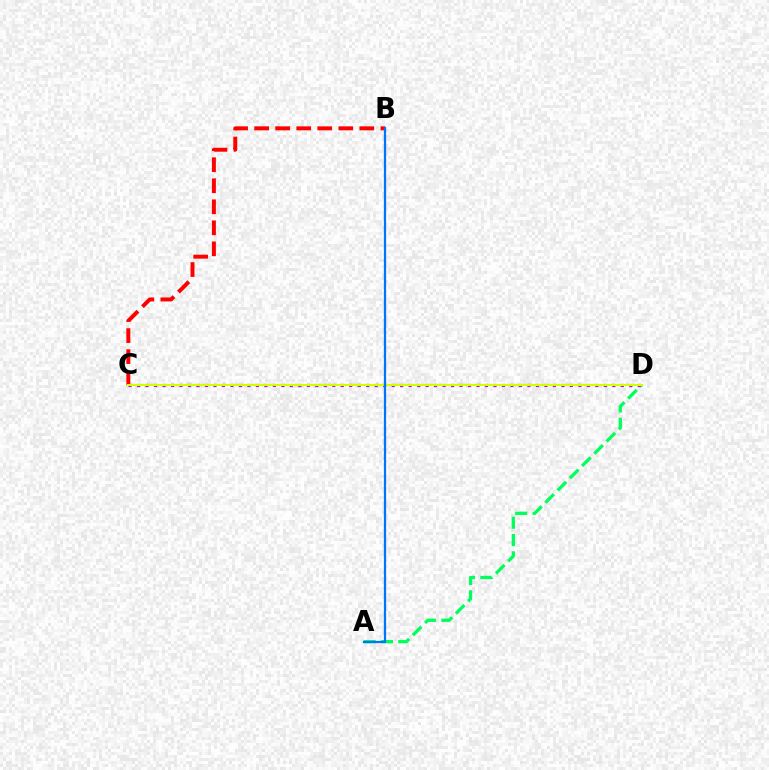{('A', 'D'): [{'color': '#00ff5c', 'line_style': 'dashed', 'thickness': 2.35}], ('B', 'C'): [{'color': '#ff0000', 'line_style': 'dashed', 'thickness': 2.86}], ('C', 'D'): [{'color': '#b900ff', 'line_style': 'dotted', 'thickness': 2.31}, {'color': '#d1ff00', 'line_style': 'solid', 'thickness': 1.5}], ('A', 'B'): [{'color': '#0074ff', 'line_style': 'solid', 'thickness': 1.61}]}